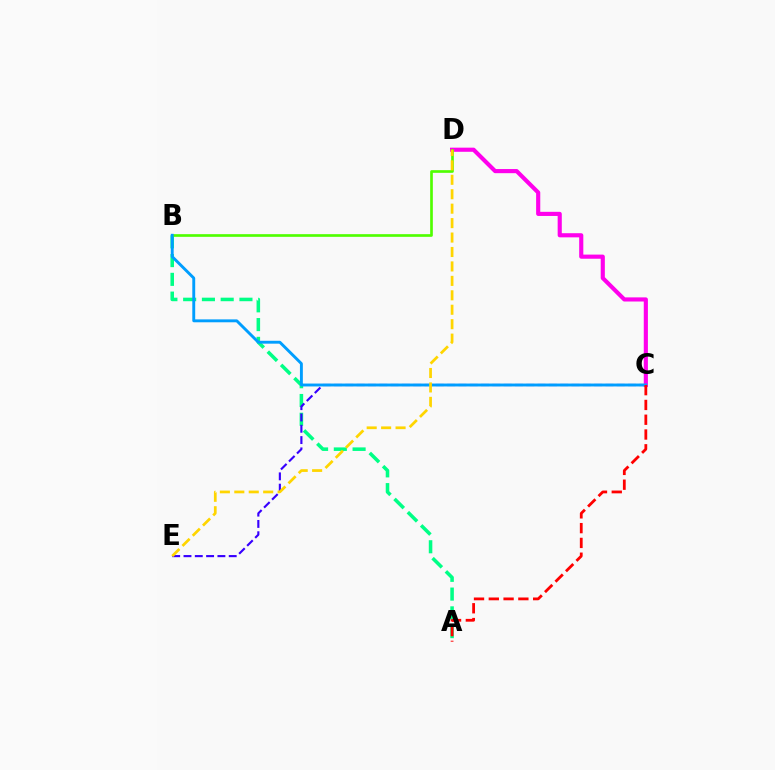{('A', 'B'): [{'color': '#00ff86', 'line_style': 'dashed', 'thickness': 2.55}], ('C', 'E'): [{'color': '#3700ff', 'line_style': 'dashed', 'thickness': 1.54}], ('C', 'D'): [{'color': '#ff00ed', 'line_style': 'solid', 'thickness': 2.98}], ('B', 'D'): [{'color': '#4fff00', 'line_style': 'solid', 'thickness': 1.92}], ('B', 'C'): [{'color': '#009eff', 'line_style': 'solid', 'thickness': 2.09}], ('D', 'E'): [{'color': '#ffd500', 'line_style': 'dashed', 'thickness': 1.96}], ('A', 'C'): [{'color': '#ff0000', 'line_style': 'dashed', 'thickness': 2.01}]}